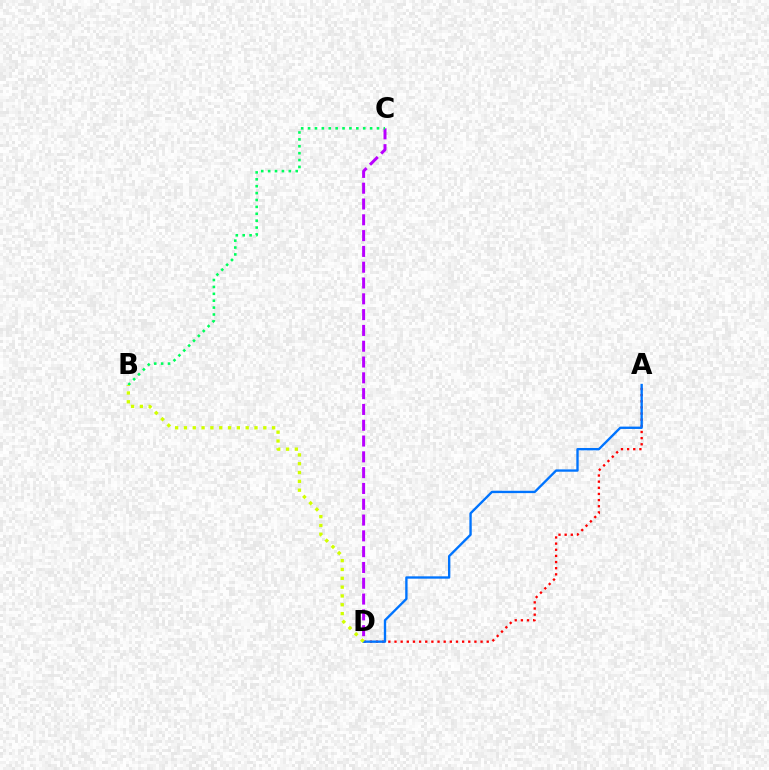{('C', 'D'): [{'color': '#b900ff', 'line_style': 'dashed', 'thickness': 2.15}], ('A', 'D'): [{'color': '#ff0000', 'line_style': 'dotted', 'thickness': 1.67}, {'color': '#0074ff', 'line_style': 'solid', 'thickness': 1.69}], ('B', 'C'): [{'color': '#00ff5c', 'line_style': 'dotted', 'thickness': 1.87}], ('B', 'D'): [{'color': '#d1ff00', 'line_style': 'dotted', 'thickness': 2.4}]}